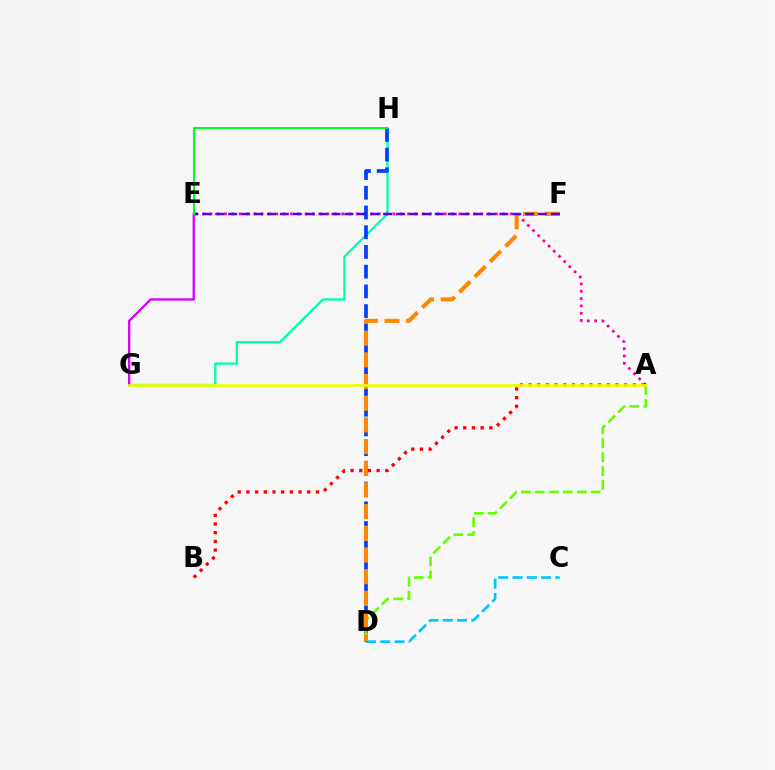{('G', 'H'): [{'color': '#00ffaf', 'line_style': 'solid', 'thickness': 1.66}], ('C', 'D'): [{'color': '#00c7ff', 'line_style': 'dashed', 'thickness': 1.94}], ('A', 'E'): [{'color': '#ff00a0', 'line_style': 'dotted', 'thickness': 1.99}], ('D', 'H'): [{'color': '#003fff', 'line_style': 'dashed', 'thickness': 2.68}], ('A', 'D'): [{'color': '#66ff00', 'line_style': 'dashed', 'thickness': 1.9}], ('D', 'F'): [{'color': '#ff8800', 'line_style': 'dashed', 'thickness': 2.95}], ('E', 'F'): [{'color': '#4f00ff', 'line_style': 'dashed', 'thickness': 1.75}], ('E', 'G'): [{'color': '#d600ff', 'line_style': 'solid', 'thickness': 1.67}], ('E', 'H'): [{'color': '#00ff27', 'line_style': 'solid', 'thickness': 1.52}], ('A', 'B'): [{'color': '#ff0000', 'line_style': 'dotted', 'thickness': 2.36}], ('A', 'G'): [{'color': '#eeff00', 'line_style': 'solid', 'thickness': 1.9}]}